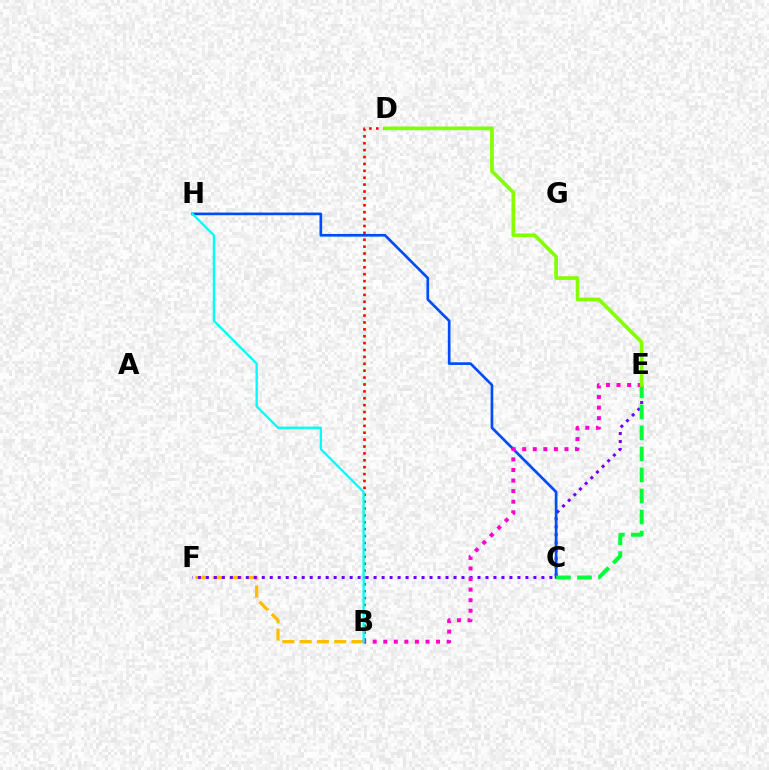{('B', 'F'): [{'color': '#ffbd00', 'line_style': 'dashed', 'thickness': 2.35}], ('E', 'F'): [{'color': '#7200ff', 'line_style': 'dotted', 'thickness': 2.17}], ('C', 'H'): [{'color': '#004bff', 'line_style': 'solid', 'thickness': 1.92}], ('C', 'E'): [{'color': '#00ff39', 'line_style': 'dashed', 'thickness': 2.86}], ('B', 'D'): [{'color': '#ff0000', 'line_style': 'dotted', 'thickness': 1.87}], ('B', 'E'): [{'color': '#ff00cf', 'line_style': 'dotted', 'thickness': 2.87}], ('B', 'H'): [{'color': '#00fff6', 'line_style': 'solid', 'thickness': 1.68}], ('D', 'E'): [{'color': '#84ff00', 'line_style': 'solid', 'thickness': 2.67}]}